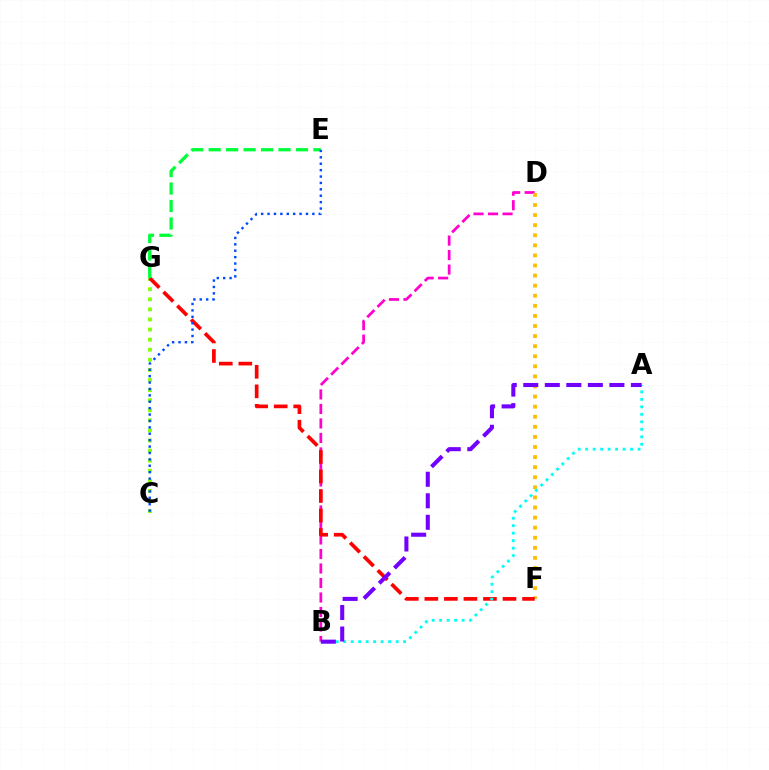{('B', 'D'): [{'color': '#ff00cf', 'line_style': 'dashed', 'thickness': 1.97}], ('D', 'F'): [{'color': '#ffbd00', 'line_style': 'dotted', 'thickness': 2.74}], ('C', 'G'): [{'color': '#84ff00', 'line_style': 'dotted', 'thickness': 2.74}], ('F', 'G'): [{'color': '#ff0000', 'line_style': 'dashed', 'thickness': 2.65}], ('E', 'G'): [{'color': '#00ff39', 'line_style': 'dashed', 'thickness': 2.37}], ('C', 'E'): [{'color': '#004bff', 'line_style': 'dotted', 'thickness': 1.74}], ('A', 'B'): [{'color': '#00fff6', 'line_style': 'dotted', 'thickness': 2.03}, {'color': '#7200ff', 'line_style': 'dashed', 'thickness': 2.92}]}